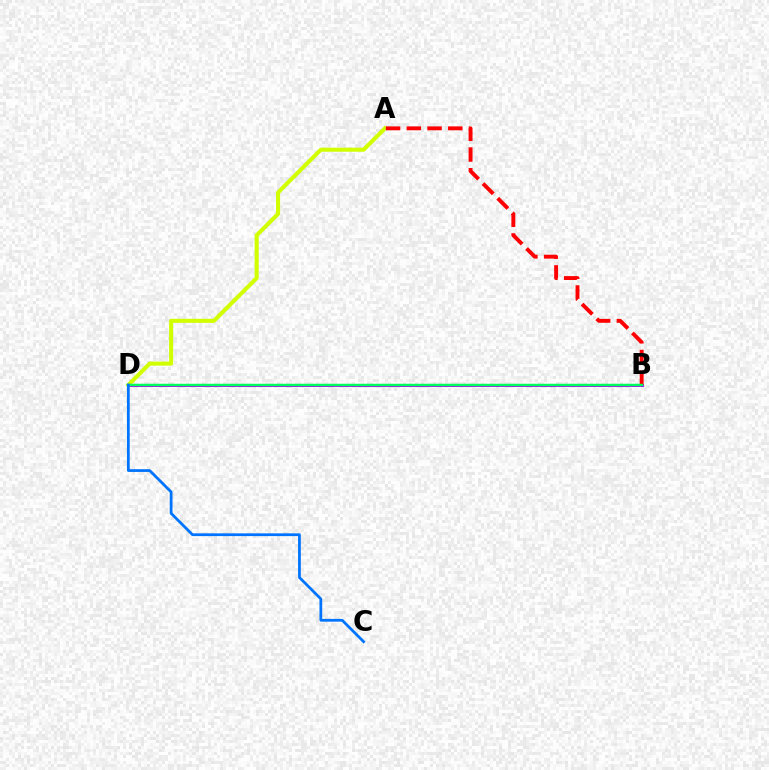{('A', 'D'): [{'color': '#d1ff00', 'line_style': 'solid', 'thickness': 2.92}], ('B', 'D'): [{'color': '#b900ff', 'line_style': 'solid', 'thickness': 2.17}, {'color': '#00ff5c', 'line_style': 'solid', 'thickness': 1.8}], ('A', 'B'): [{'color': '#ff0000', 'line_style': 'dashed', 'thickness': 2.82}], ('C', 'D'): [{'color': '#0074ff', 'line_style': 'solid', 'thickness': 1.99}]}